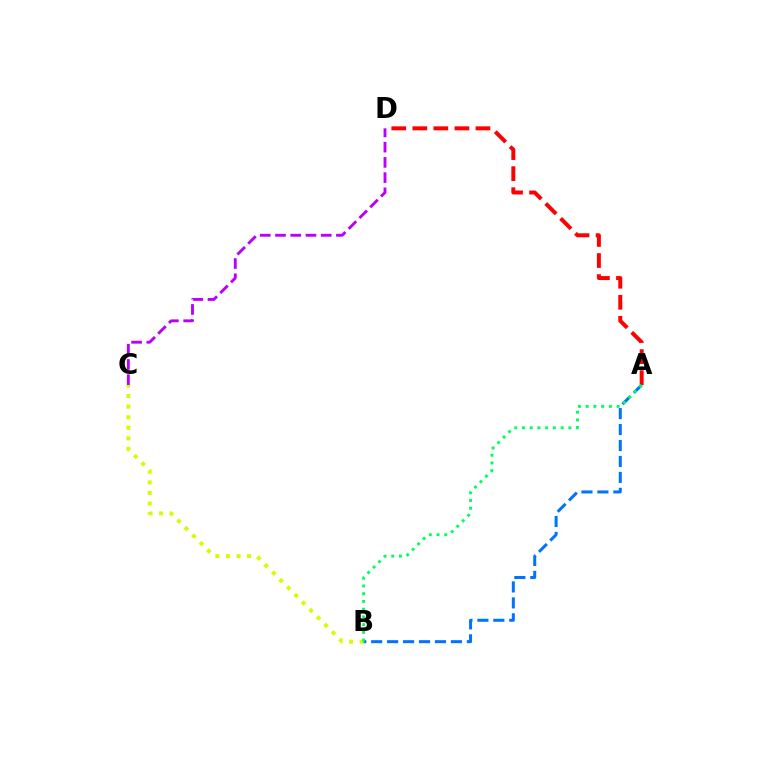{('B', 'C'): [{'color': '#d1ff00', 'line_style': 'dotted', 'thickness': 2.87}], ('A', 'D'): [{'color': '#ff0000', 'line_style': 'dashed', 'thickness': 2.86}], ('A', 'B'): [{'color': '#0074ff', 'line_style': 'dashed', 'thickness': 2.17}, {'color': '#00ff5c', 'line_style': 'dotted', 'thickness': 2.1}], ('C', 'D'): [{'color': '#b900ff', 'line_style': 'dashed', 'thickness': 2.07}]}